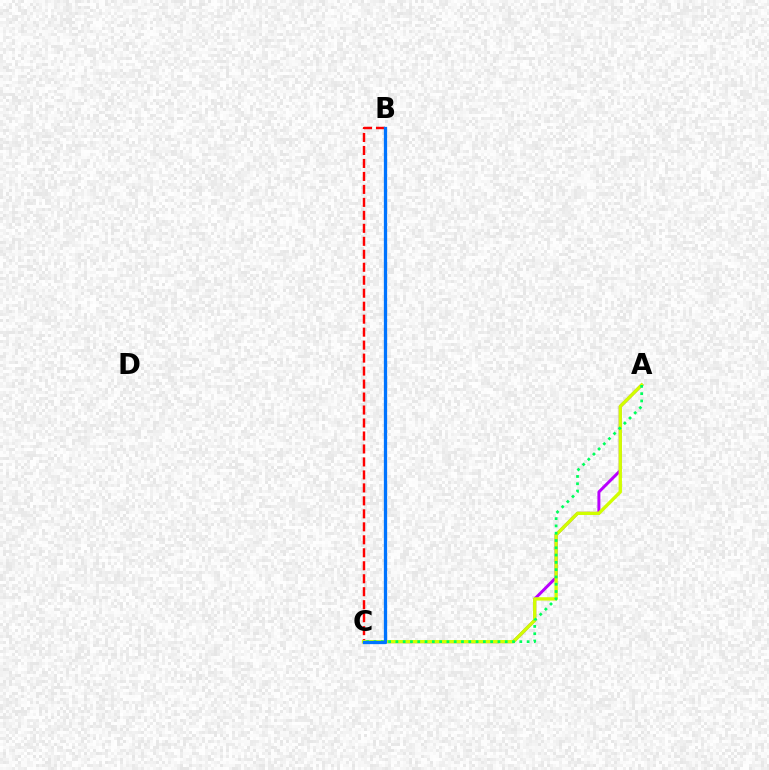{('A', 'C'): [{'color': '#b900ff', 'line_style': 'solid', 'thickness': 2.13}, {'color': '#d1ff00', 'line_style': 'solid', 'thickness': 2.4}, {'color': '#00ff5c', 'line_style': 'dotted', 'thickness': 1.98}], ('B', 'C'): [{'color': '#ff0000', 'line_style': 'dashed', 'thickness': 1.76}, {'color': '#0074ff', 'line_style': 'solid', 'thickness': 2.36}]}